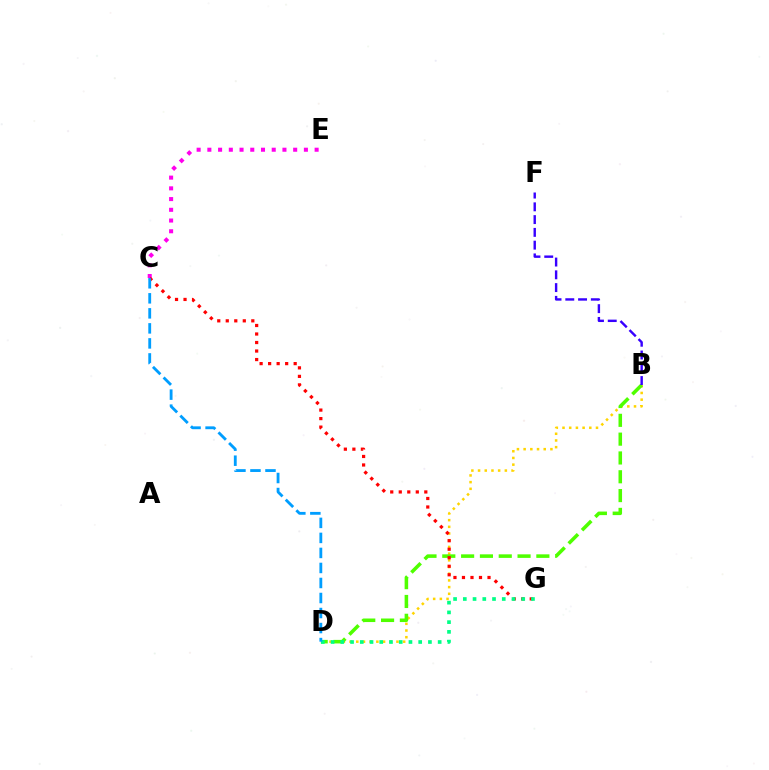{('B', 'D'): [{'color': '#ffd500', 'line_style': 'dotted', 'thickness': 1.82}, {'color': '#4fff00', 'line_style': 'dashed', 'thickness': 2.56}], ('C', 'E'): [{'color': '#ff00ed', 'line_style': 'dotted', 'thickness': 2.91}], ('C', 'G'): [{'color': '#ff0000', 'line_style': 'dotted', 'thickness': 2.31}], ('D', 'G'): [{'color': '#00ff86', 'line_style': 'dotted', 'thickness': 2.65}], ('B', 'F'): [{'color': '#3700ff', 'line_style': 'dashed', 'thickness': 1.73}], ('C', 'D'): [{'color': '#009eff', 'line_style': 'dashed', 'thickness': 2.04}]}